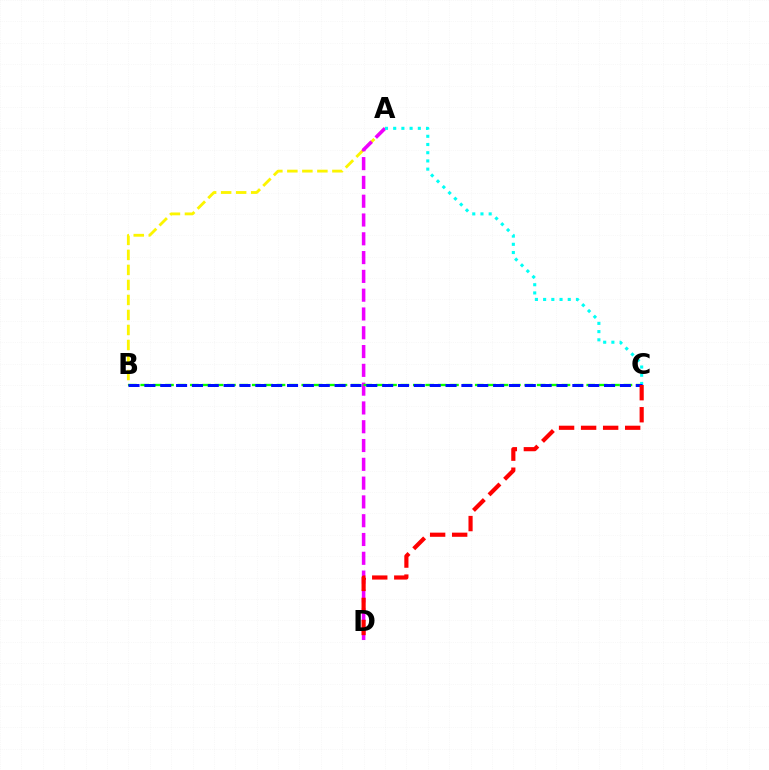{('A', 'B'): [{'color': '#fcf500', 'line_style': 'dashed', 'thickness': 2.04}], ('A', 'D'): [{'color': '#ee00ff', 'line_style': 'dashed', 'thickness': 2.55}], ('B', 'C'): [{'color': '#08ff00', 'line_style': 'dashed', 'thickness': 1.68}, {'color': '#0010ff', 'line_style': 'dashed', 'thickness': 2.15}], ('A', 'C'): [{'color': '#00fff6', 'line_style': 'dotted', 'thickness': 2.23}], ('C', 'D'): [{'color': '#ff0000', 'line_style': 'dashed', 'thickness': 2.99}]}